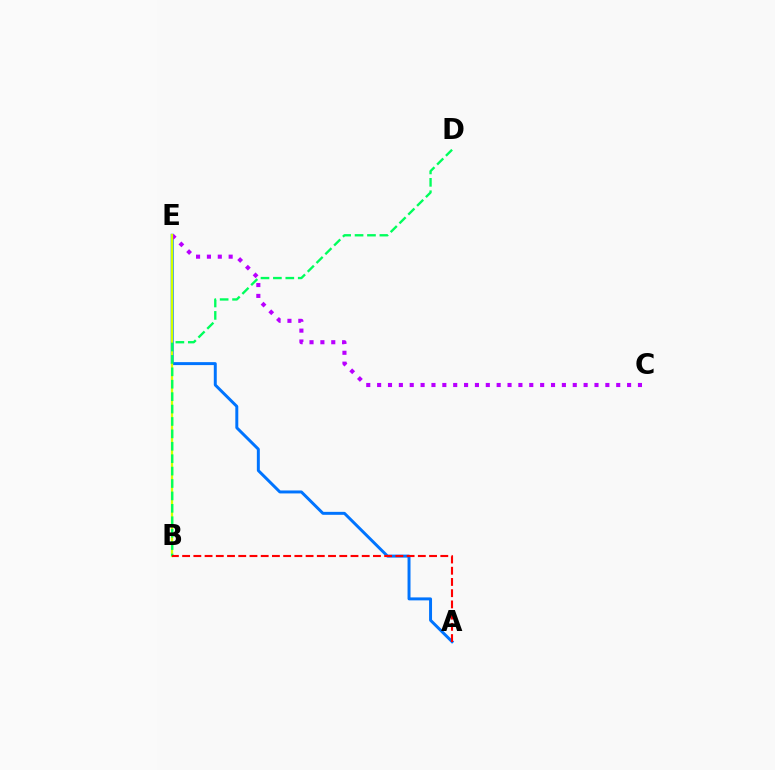{('A', 'E'): [{'color': '#0074ff', 'line_style': 'solid', 'thickness': 2.13}], ('C', 'E'): [{'color': '#b900ff', 'line_style': 'dotted', 'thickness': 2.95}], ('B', 'E'): [{'color': '#d1ff00', 'line_style': 'solid', 'thickness': 1.64}], ('B', 'D'): [{'color': '#00ff5c', 'line_style': 'dashed', 'thickness': 1.69}], ('A', 'B'): [{'color': '#ff0000', 'line_style': 'dashed', 'thickness': 1.52}]}